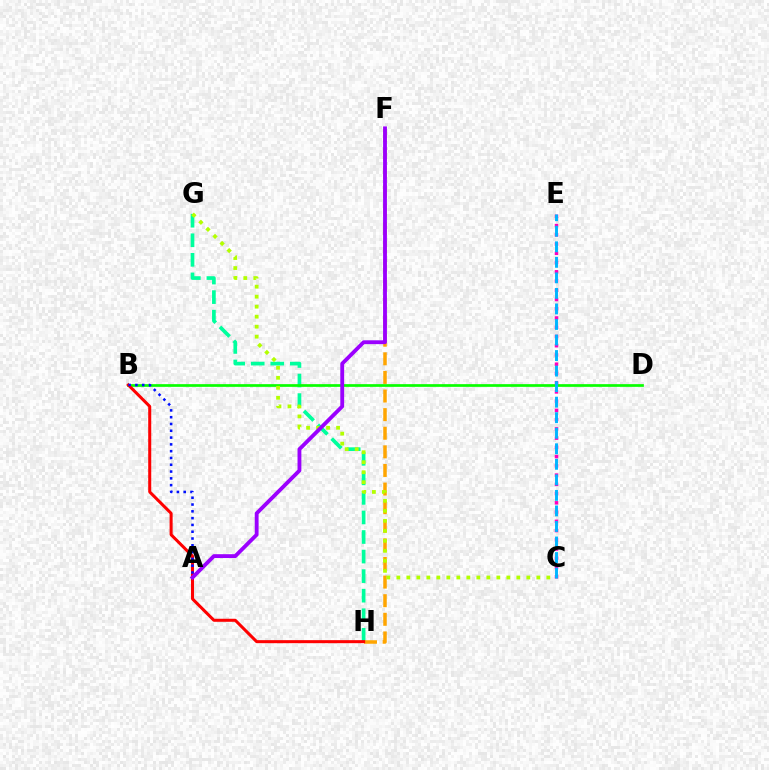{('G', 'H'): [{'color': '#00ff9d', 'line_style': 'dashed', 'thickness': 2.66}], ('F', 'H'): [{'color': '#ffa500', 'line_style': 'dashed', 'thickness': 2.53}], ('B', 'D'): [{'color': '#08ff00', 'line_style': 'solid', 'thickness': 1.95}], ('C', 'E'): [{'color': '#ff00bd', 'line_style': 'dotted', 'thickness': 2.51}, {'color': '#00b5ff', 'line_style': 'dashed', 'thickness': 2.11}], ('B', 'H'): [{'color': '#ff0000', 'line_style': 'solid', 'thickness': 2.18}], ('A', 'B'): [{'color': '#0010ff', 'line_style': 'dotted', 'thickness': 1.85}], ('C', 'G'): [{'color': '#b3ff00', 'line_style': 'dotted', 'thickness': 2.72}], ('A', 'F'): [{'color': '#9b00ff', 'line_style': 'solid', 'thickness': 2.76}]}